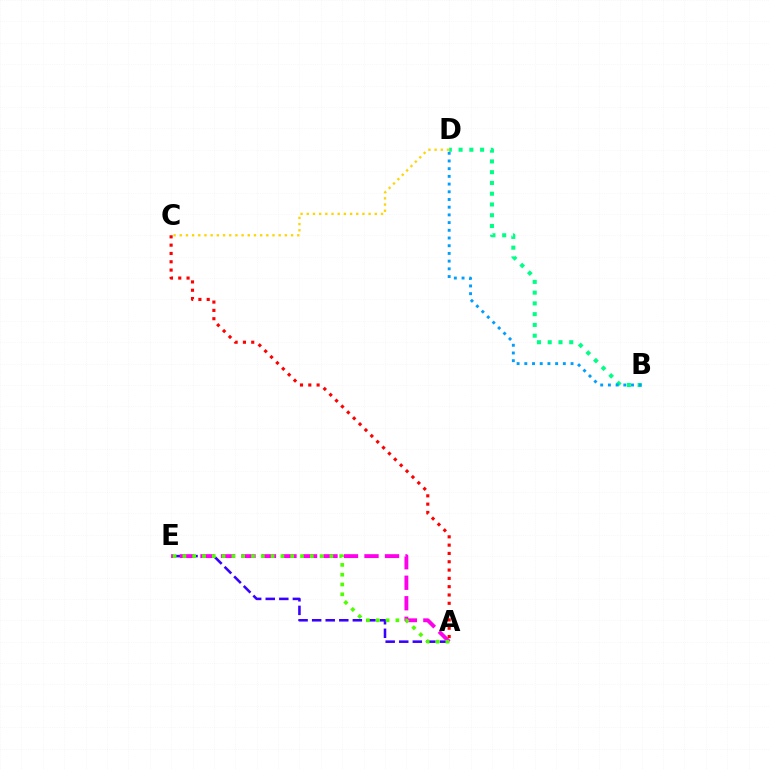{('A', 'E'): [{'color': '#3700ff', 'line_style': 'dashed', 'thickness': 1.84}, {'color': '#ff00ed', 'line_style': 'dashed', 'thickness': 2.79}, {'color': '#4fff00', 'line_style': 'dotted', 'thickness': 2.66}], ('B', 'D'): [{'color': '#00ff86', 'line_style': 'dotted', 'thickness': 2.92}, {'color': '#009eff', 'line_style': 'dotted', 'thickness': 2.09}], ('A', 'C'): [{'color': '#ff0000', 'line_style': 'dotted', 'thickness': 2.26}], ('C', 'D'): [{'color': '#ffd500', 'line_style': 'dotted', 'thickness': 1.68}]}